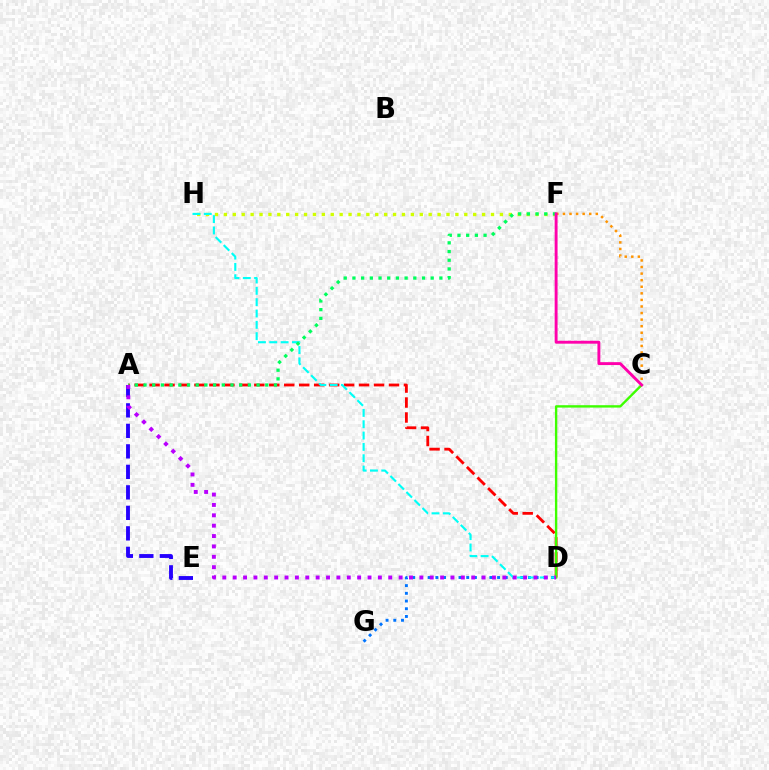{('F', 'H'): [{'color': '#d1ff00', 'line_style': 'dotted', 'thickness': 2.42}], ('D', 'G'): [{'color': '#0074ff', 'line_style': 'dotted', 'thickness': 2.1}], ('A', 'D'): [{'color': '#ff0000', 'line_style': 'dashed', 'thickness': 2.03}, {'color': '#b900ff', 'line_style': 'dotted', 'thickness': 2.82}], ('D', 'H'): [{'color': '#00fff6', 'line_style': 'dashed', 'thickness': 1.54}], ('A', 'F'): [{'color': '#00ff5c', 'line_style': 'dotted', 'thickness': 2.36}], ('C', 'F'): [{'color': '#ff9400', 'line_style': 'dotted', 'thickness': 1.79}, {'color': '#ff00ac', 'line_style': 'solid', 'thickness': 2.09}], ('C', 'D'): [{'color': '#3dff00', 'line_style': 'solid', 'thickness': 1.71}], ('A', 'E'): [{'color': '#2500ff', 'line_style': 'dashed', 'thickness': 2.78}]}